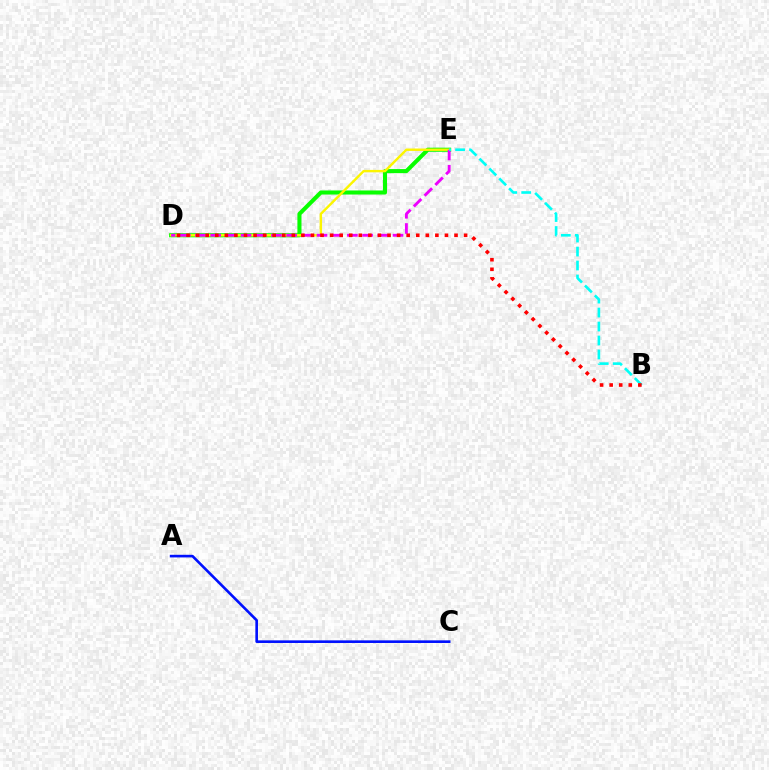{('D', 'E'): [{'color': '#08ff00', 'line_style': 'solid', 'thickness': 2.93}, {'color': '#fcf500', 'line_style': 'solid', 'thickness': 1.74}, {'color': '#ee00ff', 'line_style': 'dashed', 'thickness': 2.06}], ('B', 'E'): [{'color': '#00fff6', 'line_style': 'dashed', 'thickness': 1.9}], ('A', 'C'): [{'color': '#0010ff', 'line_style': 'solid', 'thickness': 1.89}], ('B', 'D'): [{'color': '#ff0000', 'line_style': 'dotted', 'thickness': 2.6}]}